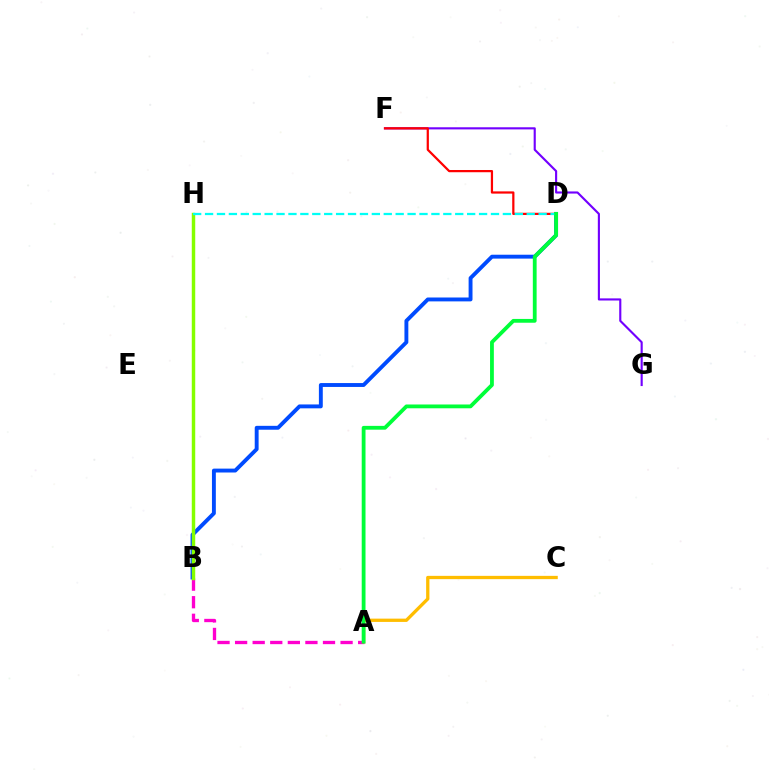{('A', 'B'): [{'color': '#ff00cf', 'line_style': 'dashed', 'thickness': 2.39}], ('B', 'D'): [{'color': '#004bff', 'line_style': 'solid', 'thickness': 2.8}], ('B', 'H'): [{'color': '#84ff00', 'line_style': 'solid', 'thickness': 2.49}], ('A', 'C'): [{'color': '#ffbd00', 'line_style': 'solid', 'thickness': 2.37}], ('F', 'G'): [{'color': '#7200ff', 'line_style': 'solid', 'thickness': 1.53}], ('D', 'F'): [{'color': '#ff0000', 'line_style': 'solid', 'thickness': 1.61}], ('D', 'H'): [{'color': '#00fff6', 'line_style': 'dashed', 'thickness': 1.62}], ('A', 'D'): [{'color': '#00ff39', 'line_style': 'solid', 'thickness': 2.74}]}